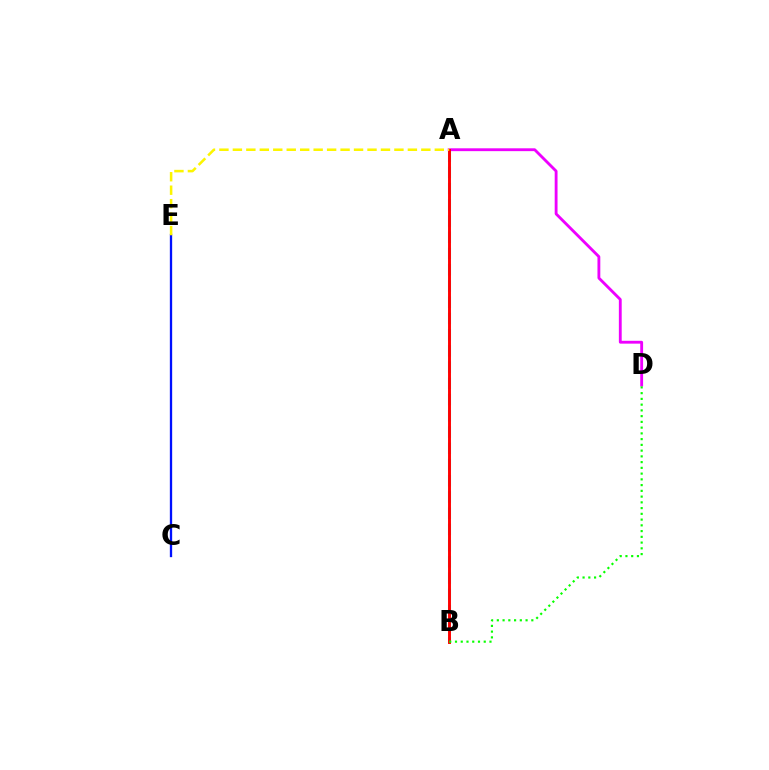{('A', 'B'): [{'color': '#00fff6', 'line_style': 'dashed', 'thickness': 2.2}, {'color': '#ff0000', 'line_style': 'solid', 'thickness': 2.11}], ('A', 'D'): [{'color': '#ee00ff', 'line_style': 'solid', 'thickness': 2.05}], ('C', 'E'): [{'color': '#0010ff', 'line_style': 'solid', 'thickness': 1.67}], ('A', 'E'): [{'color': '#fcf500', 'line_style': 'dashed', 'thickness': 1.83}], ('B', 'D'): [{'color': '#08ff00', 'line_style': 'dotted', 'thickness': 1.56}]}